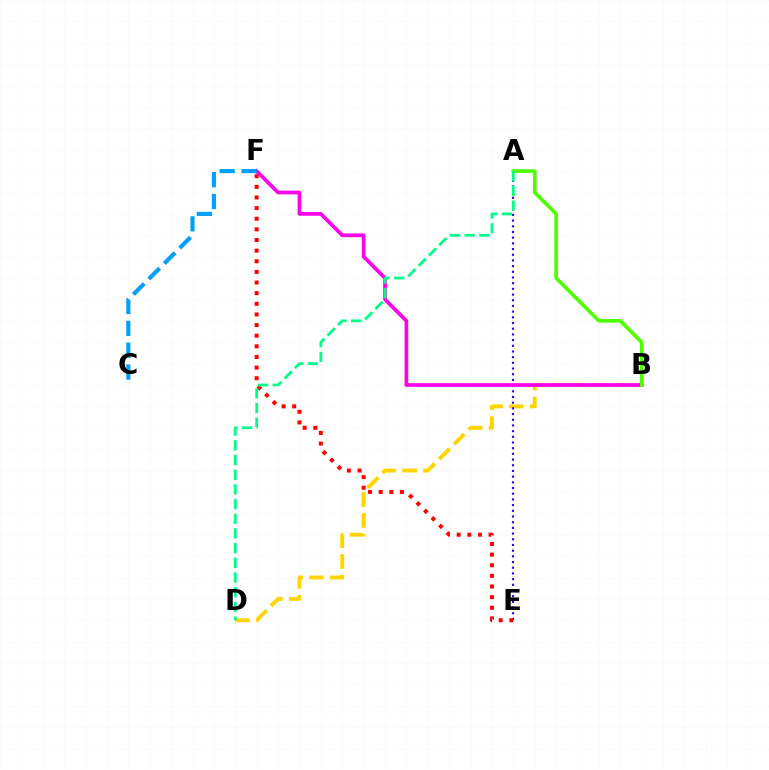{('B', 'D'): [{'color': '#ffd500', 'line_style': 'dashed', 'thickness': 2.83}], ('A', 'E'): [{'color': '#3700ff', 'line_style': 'dotted', 'thickness': 1.55}], ('E', 'F'): [{'color': '#ff0000', 'line_style': 'dotted', 'thickness': 2.89}], ('B', 'F'): [{'color': '#ff00ed', 'line_style': 'solid', 'thickness': 2.66}], ('C', 'F'): [{'color': '#009eff', 'line_style': 'dashed', 'thickness': 2.97}], ('A', 'B'): [{'color': '#4fff00', 'line_style': 'solid', 'thickness': 2.64}], ('A', 'D'): [{'color': '#00ff86', 'line_style': 'dashed', 'thickness': 1.99}]}